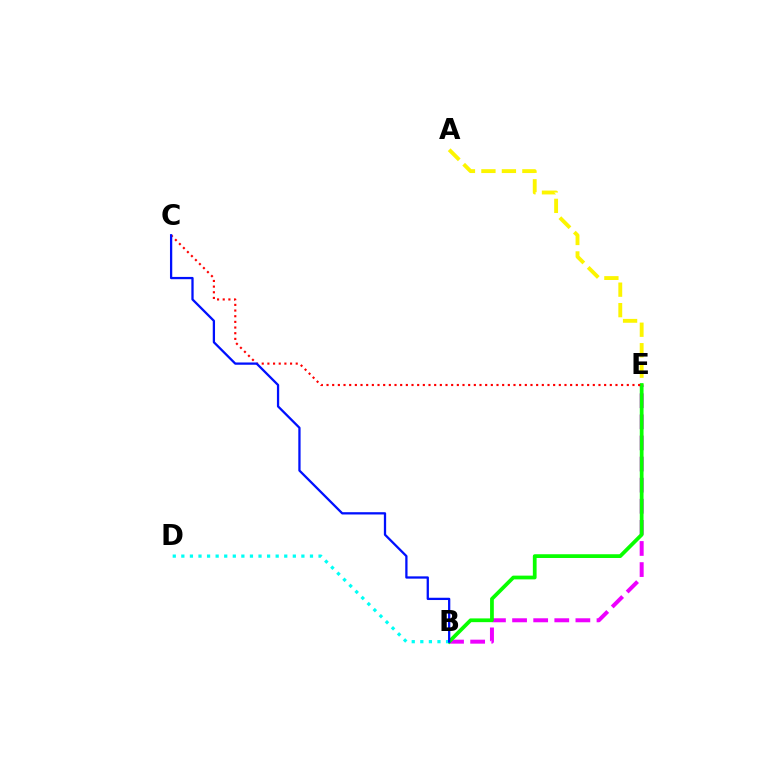{('B', 'E'): [{'color': '#ee00ff', 'line_style': 'dashed', 'thickness': 2.87}, {'color': '#08ff00', 'line_style': 'solid', 'thickness': 2.7}], ('A', 'E'): [{'color': '#fcf500', 'line_style': 'dashed', 'thickness': 2.78}], ('C', 'E'): [{'color': '#ff0000', 'line_style': 'dotted', 'thickness': 1.54}], ('B', 'D'): [{'color': '#00fff6', 'line_style': 'dotted', 'thickness': 2.33}], ('B', 'C'): [{'color': '#0010ff', 'line_style': 'solid', 'thickness': 1.64}]}